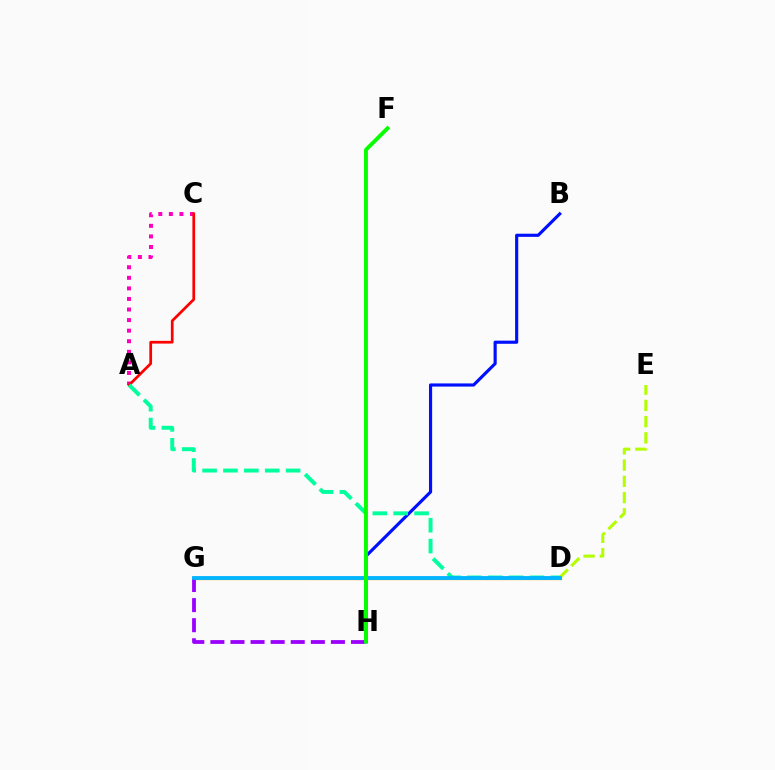{('D', 'G'): [{'color': '#ffa500', 'line_style': 'solid', 'thickness': 2.4}, {'color': '#00b5ff', 'line_style': 'solid', 'thickness': 2.77}], ('B', 'H'): [{'color': '#0010ff', 'line_style': 'solid', 'thickness': 2.27}], ('A', 'C'): [{'color': '#ff00bd', 'line_style': 'dotted', 'thickness': 2.87}, {'color': '#ff0000', 'line_style': 'solid', 'thickness': 1.96}], ('A', 'D'): [{'color': '#00ff9d', 'line_style': 'dashed', 'thickness': 2.84}], ('G', 'H'): [{'color': '#9b00ff', 'line_style': 'dashed', 'thickness': 2.73}], ('D', 'E'): [{'color': '#b3ff00', 'line_style': 'dashed', 'thickness': 2.21}], ('F', 'H'): [{'color': '#08ff00', 'line_style': 'solid', 'thickness': 2.8}]}